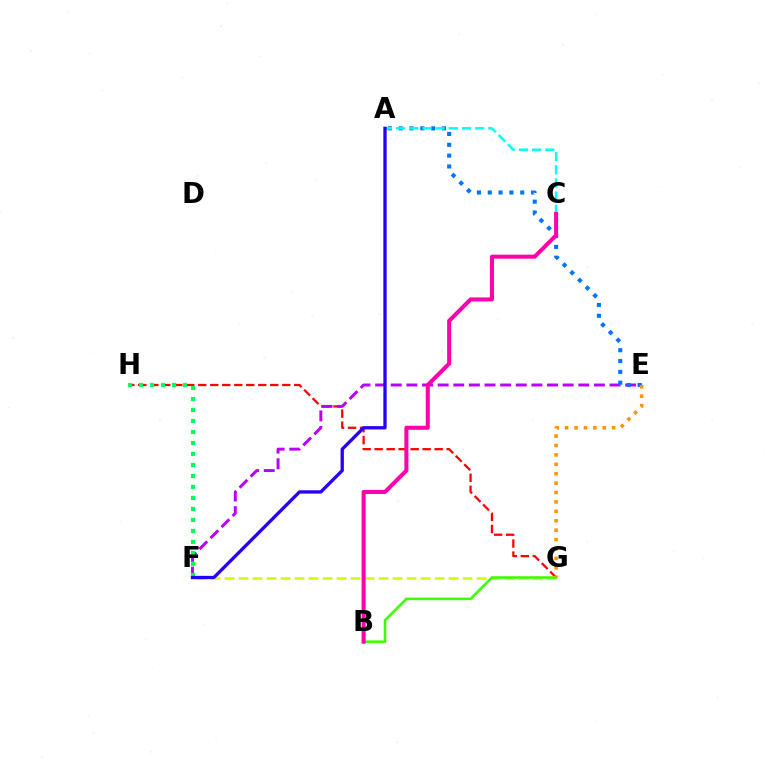{('F', 'G'): [{'color': '#d1ff00', 'line_style': 'dashed', 'thickness': 1.9}], ('G', 'H'): [{'color': '#ff0000', 'line_style': 'dashed', 'thickness': 1.63}], ('E', 'F'): [{'color': '#b900ff', 'line_style': 'dashed', 'thickness': 2.12}], ('B', 'G'): [{'color': '#3dff00', 'line_style': 'solid', 'thickness': 1.85}], ('F', 'H'): [{'color': '#00ff5c', 'line_style': 'dotted', 'thickness': 2.99}], ('A', 'E'): [{'color': '#0074ff', 'line_style': 'dotted', 'thickness': 2.94}], ('E', 'G'): [{'color': '#ff9400', 'line_style': 'dotted', 'thickness': 2.56}], ('A', 'C'): [{'color': '#00fff6', 'line_style': 'dashed', 'thickness': 1.79}], ('A', 'F'): [{'color': '#2500ff', 'line_style': 'solid', 'thickness': 2.37}], ('B', 'C'): [{'color': '#ff00ac', 'line_style': 'solid', 'thickness': 2.91}]}